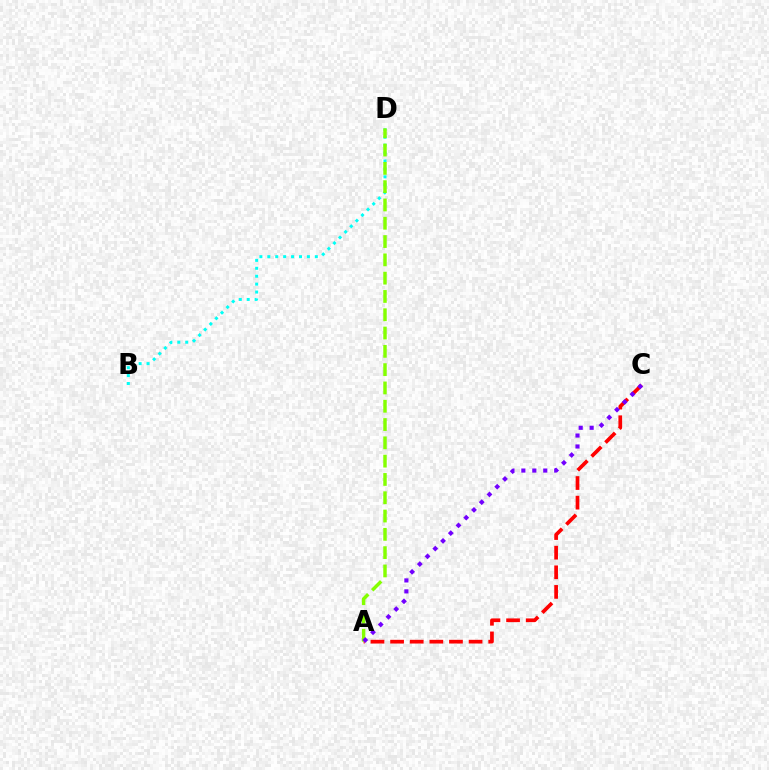{('B', 'D'): [{'color': '#00fff6', 'line_style': 'dotted', 'thickness': 2.15}], ('A', 'C'): [{'color': '#ff0000', 'line_style': 'dashed', 'thickness': 2.67}, {'color': '#7200ff', 'line_style': 'dotted', 'thickness': 2.97}], ('A', 'D'): [{'color': '#84ff00', 'line_style': 'dashed', 'thickness': 2.49}]}